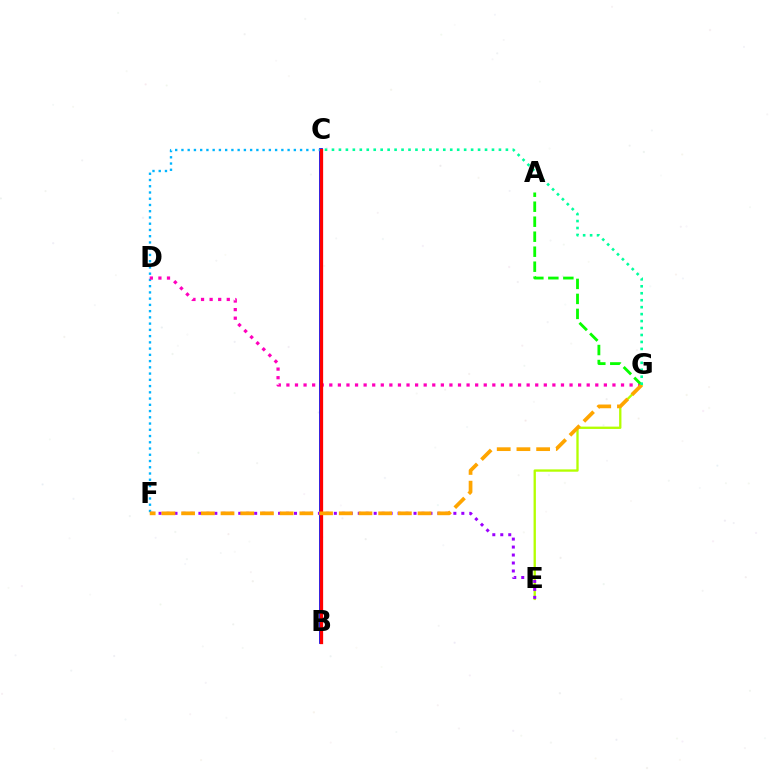{('B', 'C'): [{'color': '#0010ff', 'line_style': 'solid', 'thickness': 2.73}, {'color': '#ff0000', 'line_style': 'solid', 'thickness': 2.36}], ('C', 'F'): [{'color': '#00b5ff', 'line_style': 'dotted', 'thickness': 1.7}], ('D', 'G'): [{'color': '#ff00bd', 'line_style': 'dotted', 'thickness': 2.33}], ('E', 'G'): [{'color': '#b3ff00', 'line_style': 'solid', 'thickness': 1.68}], ('E', 'F'): [{'color': '#9b00ff', 'line_style': 'dotted', 'thickness': 2.16}], ('A', 'G'): [{'color': '#08ff00', 'line_style': 'dashed', 'thickness': 2.04}], ('F', 'G'): [{'color': '#ffa500', 'line_style': 'dashed', 'thickness': 2.68}], ('C', 'G'): [{'color': '#00ff9d', 'line_style': 'dotted', 'thickness': 1.89}]}